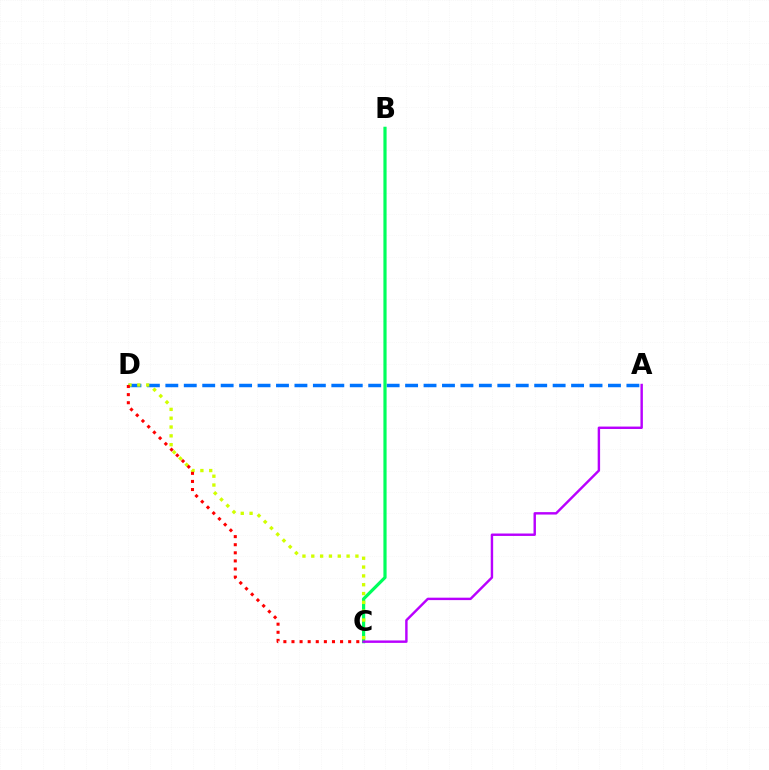{('A', 'D'): [{'color': '#0074ff', 'line_style': 'dashed', 'thickness': 2.51}], ('B', 'C'): [{'color': '#00ff5c', 'line_style': 'solid', 'thickness': 2.3}], ('A', 'C'): [{'color': '#b900ff', 'line_style': 'solid', 'thickness': 1.74}], ('C', 'D'): [{'color': '#d1ff00', 'line_style': 'dotted', 'thickness': 2.4}, {'color': '#ff0000', 'line_style': 'dotted', 'thickness': 2.2}]}